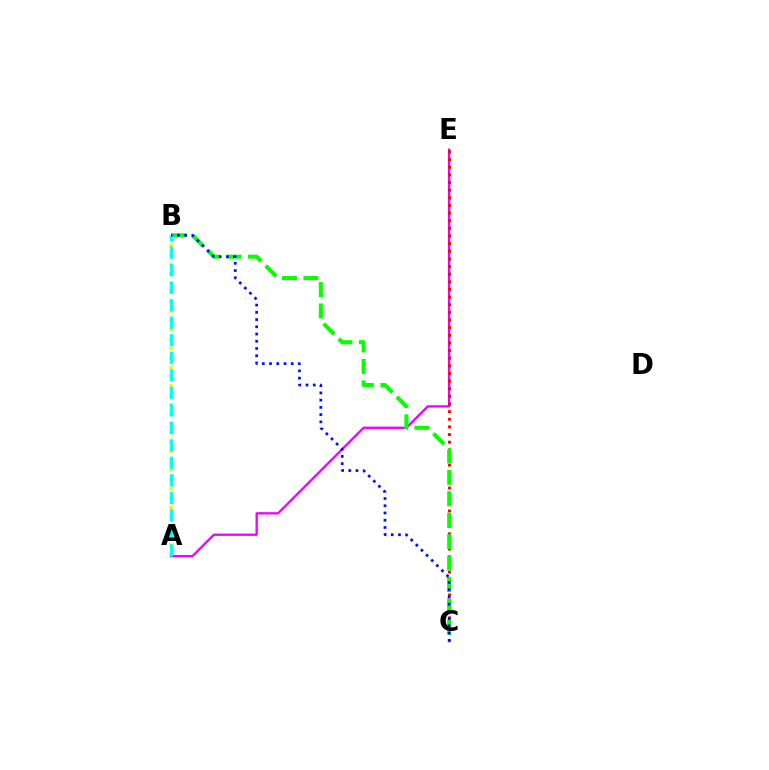{('A', 'E'): [{'color': '#ee00ff', 'line_style': 'solid', 'thickness': 1.67}], ('C', 'E'): [{'color': '#ff0000', 'line_style': 'dotted', 'thickness': 2.08}], ('A', 'B'): [{'color': '#fcf500', 'line_style': 'dotted', 'thickness': 2.54}, {'color': '#00fff6', 'line_style': 'dashed', 'thickness': 2.38}], ('B', 'C'): [{'color': '#08ff00', 'line_style': 'dashed', 'thickness': 2.91}, {'color': '#0010ff', 'line_style': 'dotted', 'thickness': 1.97}]}